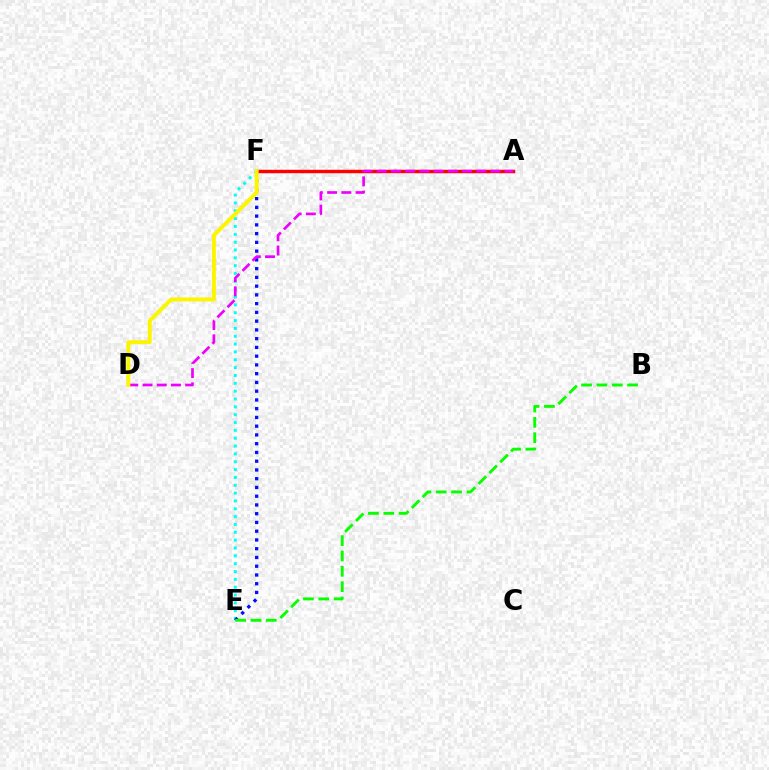{('A', 'F'): [{'color': '#ff0000', 'line_style': 'solid', 'thickness': 2.46}], ('E', 'F'): [{'color': '#00fff6', 'line_style': 'dotted', 'thickness': 2.13}, {'color': '#0010ff', 'line_style': 'dotted', 'thickness': 2.38}], ('A', 'D'): [{'color': '#ee00ff', 'line_style': 'dashed', 'thickness': 1.93}], ('D', 'F'): [{'color': '#fcf500', 'line_style': 'solid', 'thickness': 2.84}], ('B', 'E'): [{'color': '#08ff00', 'line_style': 'dashed', 'thickness': 2.08}]}